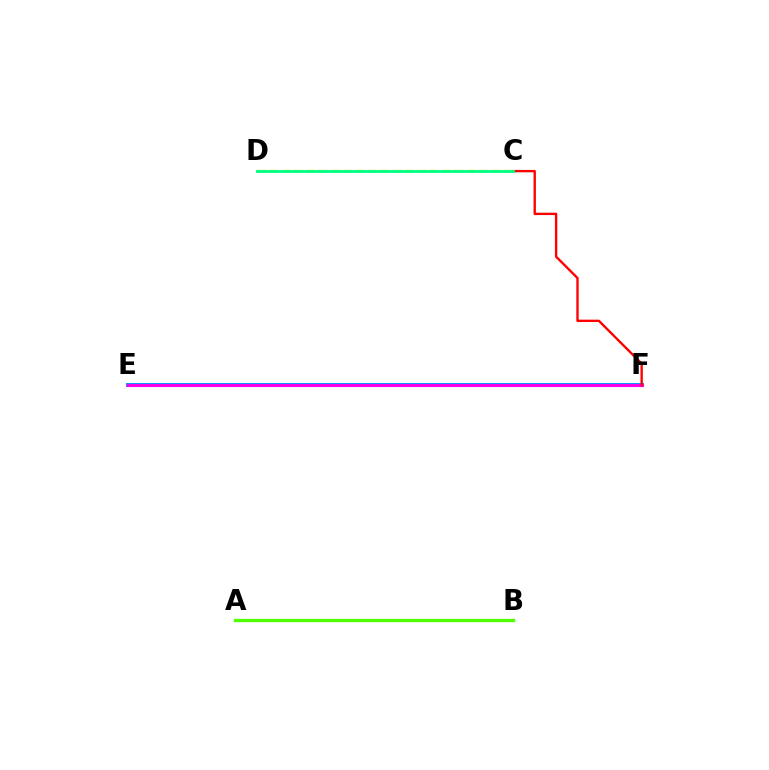{('E', 'F'): [{'color': '#009eff', 'line_style': 'solid', 'thickness': 2.89}, {'color': '#3700ff', 'line_style': 'dotted', 'thickness': 1.9}, {'color': '#ff00ed', 'line_style': 'solid', 'thickness': 2.25}], ('A', 'B'): [{'color': '#4fff00', 'line_style': 'solid', 'thickness': 2.38}], ('C', 'F'): [{'color': '#ff0000', 'line_style': 'solid', 'thickness': 1.7}], ('C', 'D'): [{'color': '#ffd500', 'line_style': 'dashed', 'thickness': 1.68}, {'color': '#00ff86', 'line_style': 'solid', 'thickness': 2.06}]}